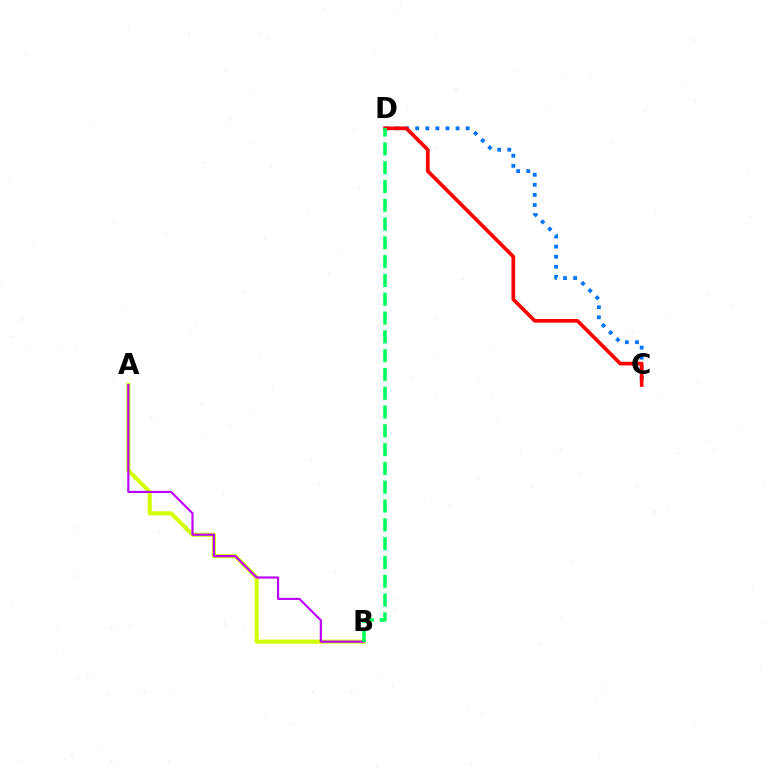{('C', 'D'): [{'color': '#0074ff', 'line_style': 'dotted', 'thickness': 2.74}, {'color': '#ff0000', 'line_style': 'solid', 'thickness': 2.66}], ('A', 'B'): [{'color': '#d1ff00', 'line_style': 'solid', 'thickness': 2.94}, {'color': '#b900ff', 'line_style': 'solid', 'thickness': 1.56}], ('B', 'D'): [{'color': '#00ff5c', 'line_style': 'dashed', 'thickness': 2.55}]}